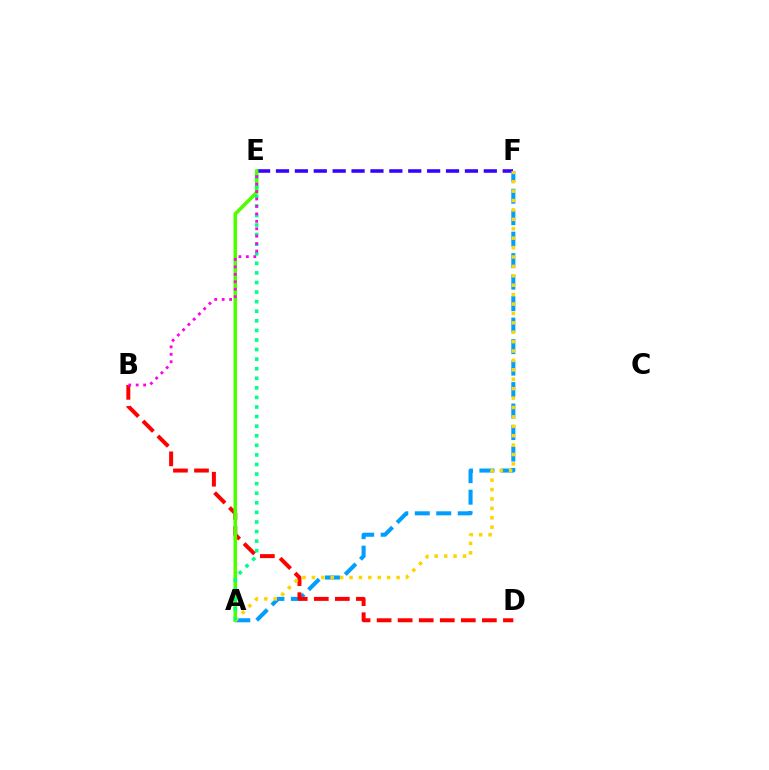{('E', 'F'): [{'color': '#3700ff', 'line_style': 'dashed', 'thickness': 2.57}], ('A', 'F'): [{'color': '#009eff', 'line_style': 'dashed', 'thickness': 2.92}, {'color': '#ffd500', 'line_style': 'dotted', 'thickness': 2.56}], ('B', 'D'): [{'color': '#ff0000', 'line_style': 'dashed', 'thickness': 2.86}], ('A', 'E'): [{'color': '#4fff00', 'line_style': 'solid', 'thickness': 2.6}, {'color': '#00ff86', 'line_style': 'dotted', 'thickness': 2.6}], ('B', 'E'): [{'color': '#ff00ed', 'line_style': 'dotted', 'thickness': 2.02}]}